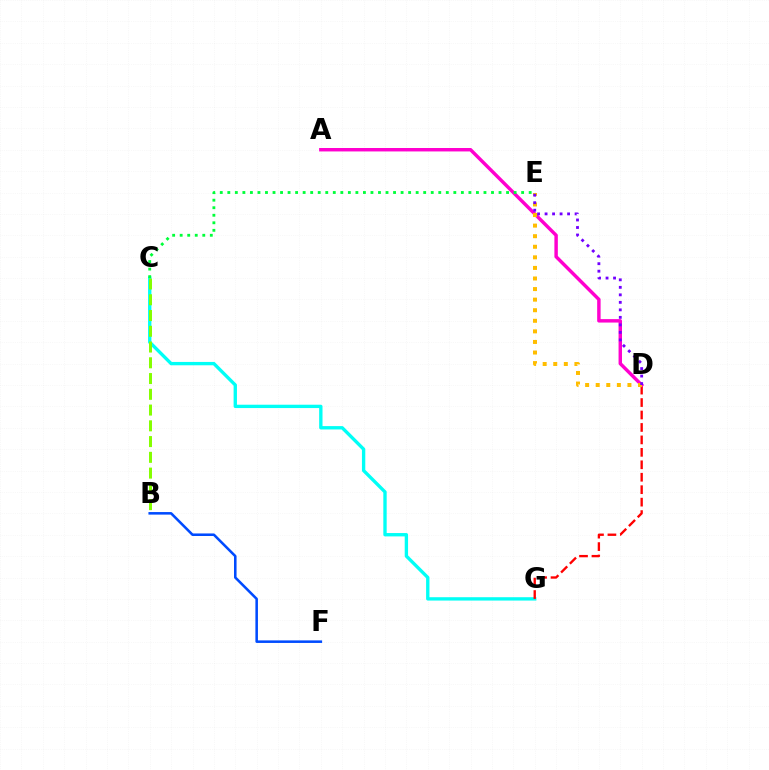{('C', 'G'): [{'color': '#00fff6', 'line_style': 'solid', 'thickness': 2.41}], ('D', 'G'): [{'color': '#ff0000', 'line_style': 'dashed', 'thickness': 1.69}], ('B', 'F'): [{'color': '#004bff', 'line_style': 'solid', 'thickness': 1.84}], ('A', 'D'): [{'color': '#ff00cf', 'line_style': 'solid', 'thickness': 2.48}], ('B', 'C'): [{'color': '#84ff00', 'line_style': 'dashed', 'thickness': 2.14}], ('D', 'E'): [{'color': '#ffbd00', 'line_style': 'dotted', 'thickness': 2.87}, {'color': '#7200ff', 'line_style': 'dotted', 'thickness': 2.04}], ('C', 'E'): [{'color': '#00ff39', 'line_style': 'dotted', 'thickness': 2.05}]}